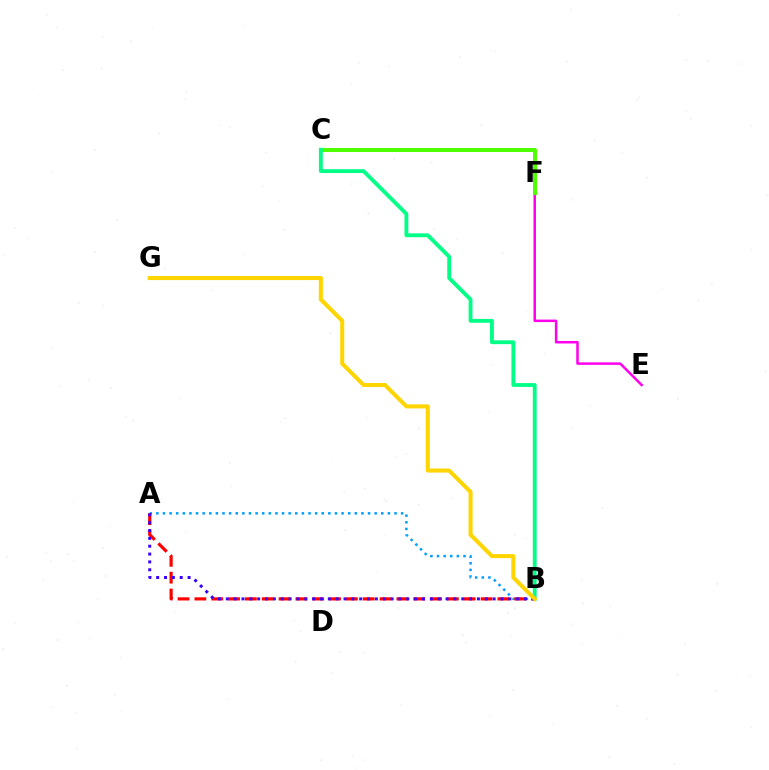{('E', 'F'): [{'color': '#ff00ed', 'line_style': 'solid', 'thickness': 1.81}], ('A', 'B'): [{'color': '#009eff', 'line_style': 'dotted', 'thickness': 1.8}, {'color': '#ff0000', 'line_style': 'dashed', 'thickness': 2.29}, {'color': '#3700ff', 'line_style': 'dotted', 'thickness': 2.13}], ('C', 'F'): [{'color': '#4fff00', 'line_style': 'solid', 'thickness': 2.9}], ('B', 'C'): [{'color': '#00ff86', 'line_style': 'solid', 'thickness': 2.76}], ('B', 'G'): [{'color': '#ffd500', 'line_style': 'solid', 'thickness': 2.91}]}